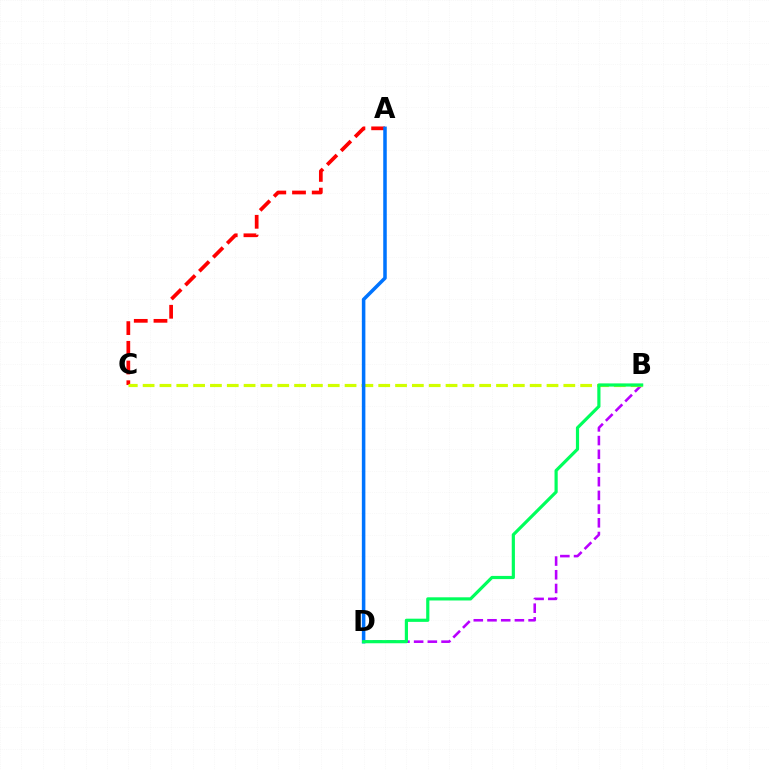{('B', 'D'): [{'color': '#b900ff', 'line_style': 'dashed', 'thickness': 1.86}, {'color': '#00ff5c', 'line_style': 'solid', 'thickness': 2.29}], ('A', 'C'): [{'color': '#ff0000', 'line_style': 'dashed', 'thickness': 2.68}], ('B', 'C'): [{'color': '#d1ff00', 'line_style': 'dashed', 'thickness': 2.29}], ('A', 'D'): [{'color': '#0074ff', 'line_style': 'solid', 'thickness': 2.54}]}